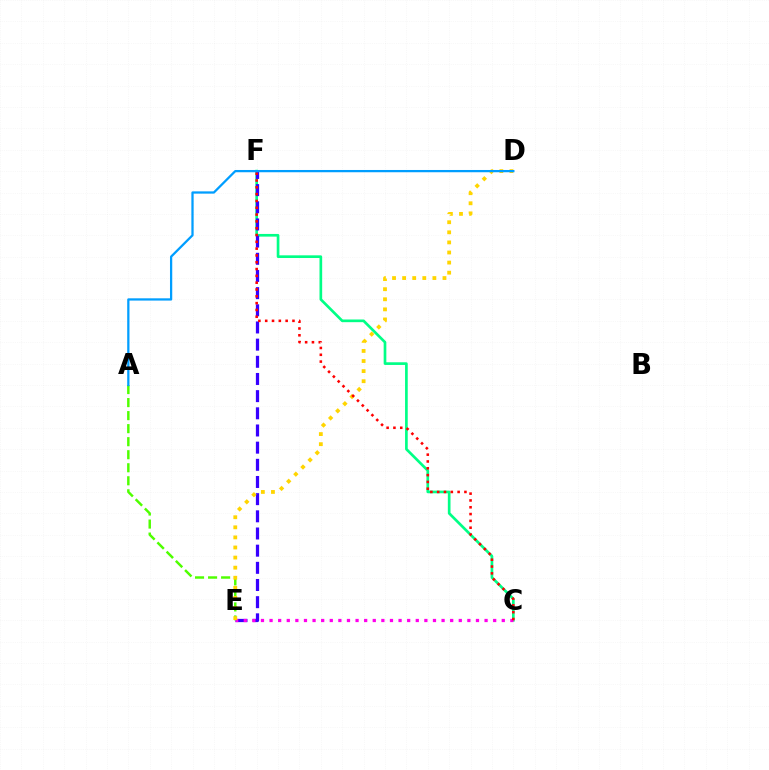{('C', 'F'): [{'color': '#00ff86', 'line_style': 'solid', 'thickness': 1.93}, {'color': '#ff0000', 'line_style': 'dotted', 'thickness': 1.85}], ('E', 'F'): [{'color': '#3700ff', 'line_style': 'dashed', 'thickness': 2.33}], ('C', 'E'): [{'color': '#ff00ed', 'line_style': 'dotted', 'thickness': 2.34}], ('A', 'E'): [{'color': '#4fff00', 'line_style': 'dashed', 'thickness': 1.77}], ('D', 'E'): [{'color': '#ffd500', 'line_style': 'dotted', 'thickness': 2.74}], ('A', 'D'): [{'color': '#009eff', 'line_style': 'solid', 'thickness': 1.63}]}